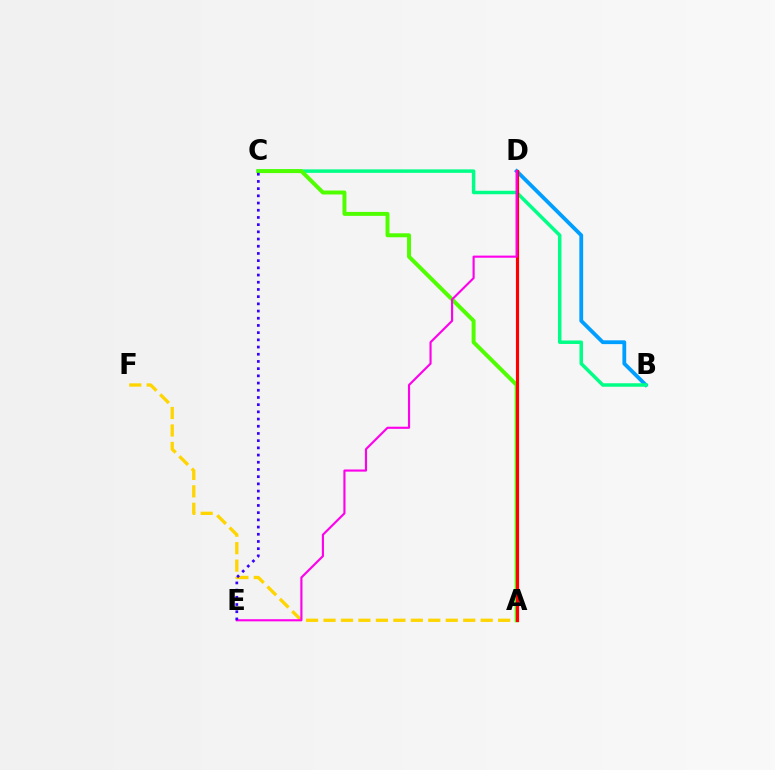{('B', 'D'): [{'color': '#009eff', 'line_style': 'solid', 'thickness': 2.74}], ('A', 'F'): [{'color': '#ffd500', 'line_style': 'dashed', 'thickness': 2.37}], ('B', 'C'): [{'color': '#00ff86', 'line_style': 'solid', 'thickness': 2.51}], ('A', 'C'): [{'color': '#4fff00', 'line_style': 'solid', 'thickness': 2.85}], ('A', 'D'): [{'color': '#ff0000', 'line_style': 'solid', 'thickness': 2.27}], ('D', 'E'): [{'color': '#ff00ed', 'line_style': 'solid', 'thickness': 1.54}], ('C', 'E'): [{'color': '#3700ff', 'line_style': 'dotted', 'thickness': 1.96}]}